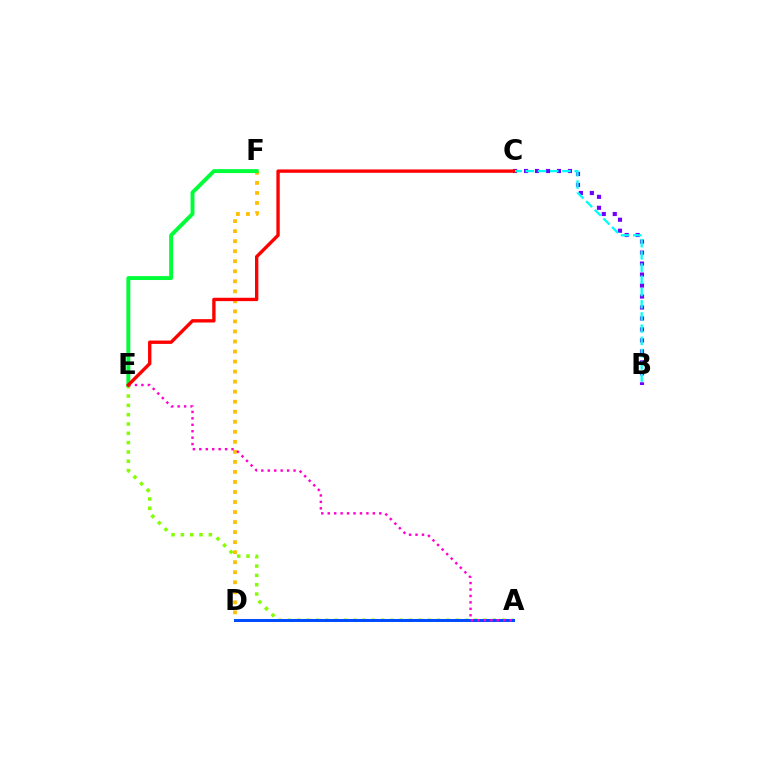{('D', 'F'): [{'color': '#ffbd00', 'line_style': 'dotted', 'thickness': 2.73}], ('B', 'C'): [{'color': '#7200ff', 'line_style': 'dotted', 'thickness': 2.98}, {'color': '#00fff6', 'line_style': 'dashed', 'thickness': 1.66}], ('A', 'E'): [{'color': '#84ff00', 'line_style': 'dotted', 'thickness': 2.53}, {'color': '#ff00cf', 'line_style': 'dotted', 'thickness': 1.75}], ('E', 'F'): [{'color': '#00ff39', 'line_style': 'solid', 'thickness': 2.83}], ('A', 'D'): [{'color': '#004bff', 'line_style': 'solid', 'thickness': 2.14}], ('C', 'E'): [{'color': '#ff0000', 'line_style': 'solid', 'thickness': 2.42}]}